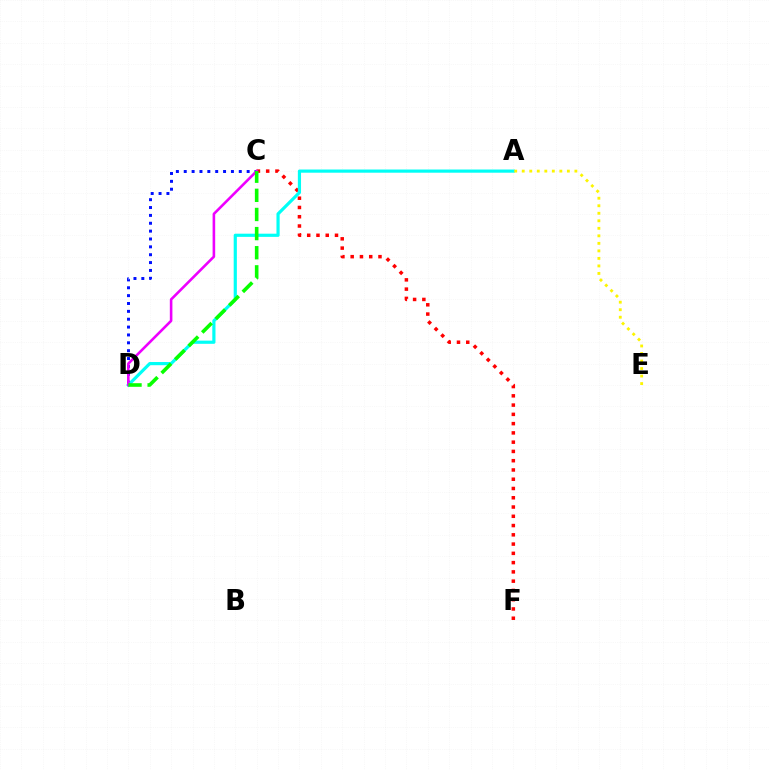{('C', 'D'): [{'color': '#0010ff', 'line_style': 'dotted', 'thickness': 2.14}, {'color': '#ee00ff', 'line_style': 'solid', 'thickness': 1.87}, {'color': '#08ff00', 'line_style': 'dashed', 'thickness': 2.6}], ('C', 'F'): [{'color': '#ff0000', 'line_style': 'dotted', 'thickness': 2.52}], ('A', 'D'): [{'color': '#00fff6', 'line_style': 'solid', 'thickness': 2.29}], ('A', 'E'): [{'color': '#fcf500', 'line_style': 'dotted', 'thickness': 2.04}]}